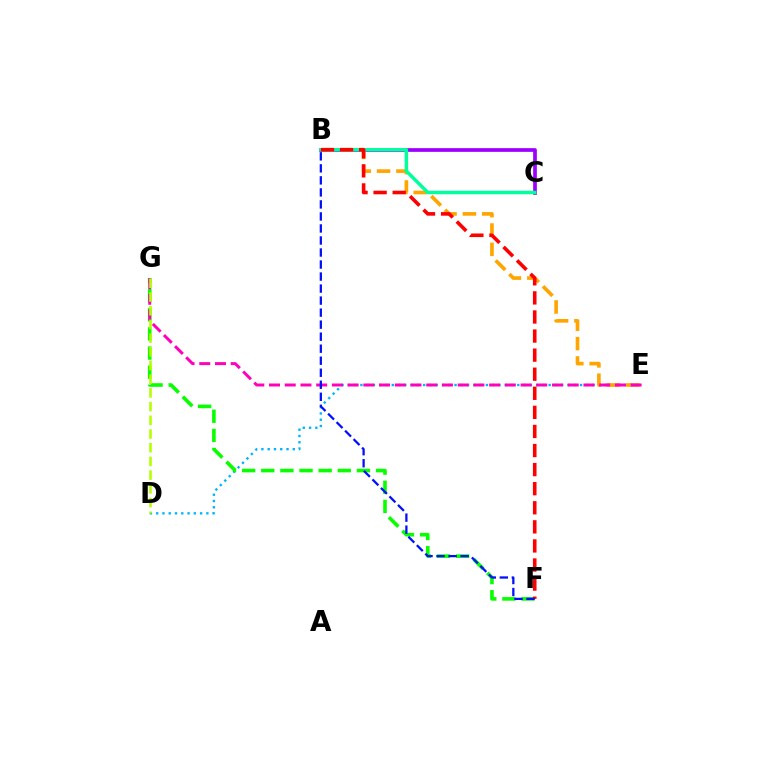{('D', 'E'): [{'color': '#00b5ff', 'line_style': 'dotted', 'thickness': 1.71}], ('B', 'C'): [{'color': '#9b00ff', 'line_style': 'solid', 'thickness': 2.67}, {'color': '#00ff9d', 'line_style': 'solid', 'thickness': 2.49}], ('B', 'E'): [{'color': '#ffa500', 'line_style': 'dashed', 'thickness': 2.63}], ('F', 'G'): [{'color': '#08ff00', 'line_style': 'dashed', 'thickness': 2.6}], ('E', 'G'): [{'color': '#ff00bd', 'line_style': 'dashed', 'thickness': 2.14}], ('B', 'F'): [{'color': '#ff0000', 'line_style': 'dashed', 'thickness': 2.59}, {'color': '#0010ff', 'line_style': 'dashed', 'thickness': 1.63}], ('D', 'G'): [{'color': '#b3ff00', 'line_style': 'dashed', 'thickness': 1.86}]}